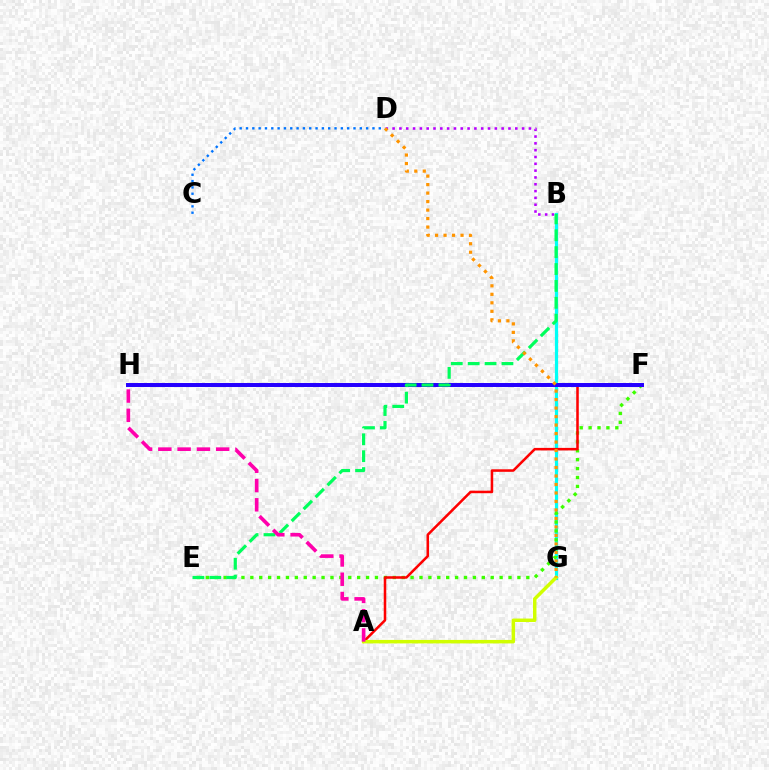{('B', 'D'): [{'color': '#b900ff', 'line_style': 'dotted', 'thickness': 1.85}], ('B', 'G'): [{'color': '#00fff6', 'line_style': 'solid', 'thickness': 2.3}], ('E', 'F'): [{'color': '#3dff00', 'line_style': 'dotted', 'thickness': 2.42}], ('A', 'F'): [{'color': '#ff0000', 'line_style': 'solid', 'thickness': 1.83}], ('F', 'H'): [{'color': '#2500ff', 'line_style': 'solid', 'thickness': 2.87}], ('A', 'G'): [{'color': '#d1ff00', 'line_style': 'solid', 'thickness': 2.51}], ('B', 'E'): [{'color': '#00ff5c', 'line_style': 'dashed', 'thickness': 2.29}], ('C', 'D'): [{'color': '#0074ff', 'line_style': 'dotted', 'thickness': 1.72}], ('A', 'H'): [{'color': '#ff00ac', 'line_style': 'dashed', 'thickness': 2.62}], ('D', 'G'): [{'color': '#ff9400', 'line_style': 'dotted', 'thickness': 2.31}]}